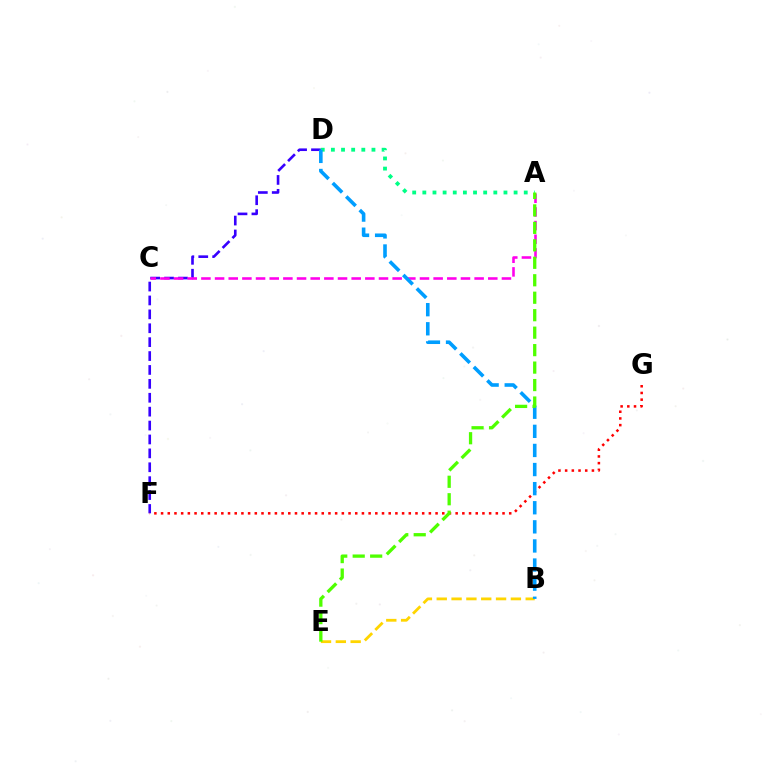{('D', 'F'): [{'color': '#3700ff', 'line_style': 'dashed', 'thickness': 1.89}], ('A', 'D'): [{'color': '#00ff86', 'line_style': 'dotted', 'thickness': 2.76}], ('A', 'C'): [{'color': '#ff00ed', 'line_style': 'dashed', 'thickness': 1.86}], ('F', 'G'): [{'color': '#ff0000', 'line_style': 'dotted', 'thickness': 1.82}], ('B', 'E'): [{'color': '#ffd500', 'line_style': 'dashed', 'thickness': 2.01}], ('B', 'D'): [{'color': '#009eff', 'line_style': 'dashed', 'thickness': 2.59}], ('A', 'E'): [{'color': '#4fff00', 'line_style': 'dashed', 'thickness': 2.37}]}